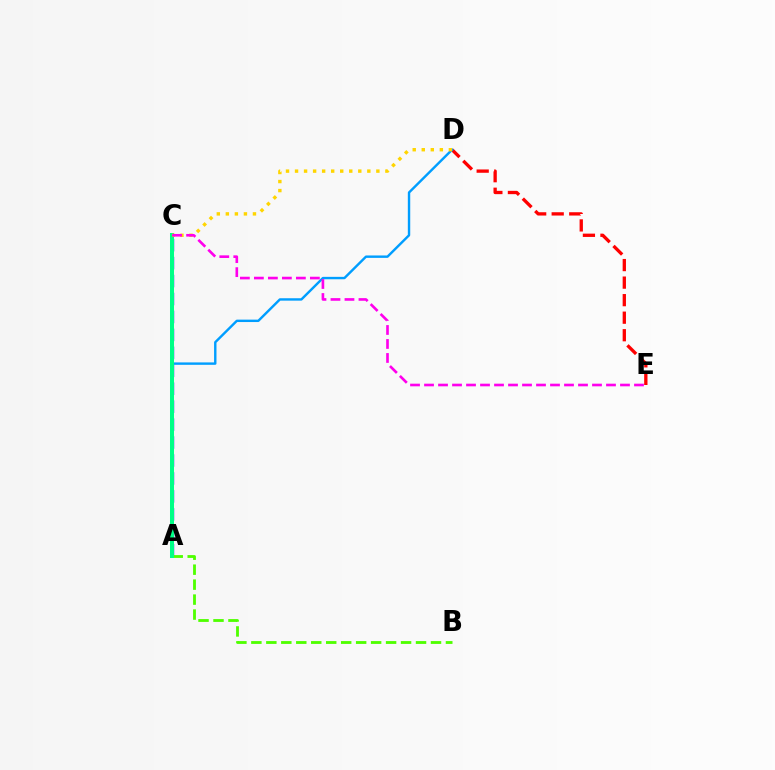{('A', 'C'): [{'color': '#3700ff', 'line_style': 'dashed', 'thickness': 2.44}, {'color': '#00ff86', 'line_style': 'solid', 'thickness': 2.89}], ('D', 'E'): [{'color': '#ff0000', 'line_style': 'dashed', 'thickness': 2.38}], ('A', 'B'): [{'color': '#4fff00', 'line_style': 'dashed', 'thickness': 2.03}], ('A', 'D'): [{'color': '#009eff', 'line_style': 'solid', 'thickness': 1.73}], ('C', 'D'): [{'color': '#ffd500', 'line_style': 'dotted', 'thickness': 2.46}], ('C', 'E'): [{'color': '#ff00ed', 'line_style': 'dashed', 'thickness': 1.9}]}